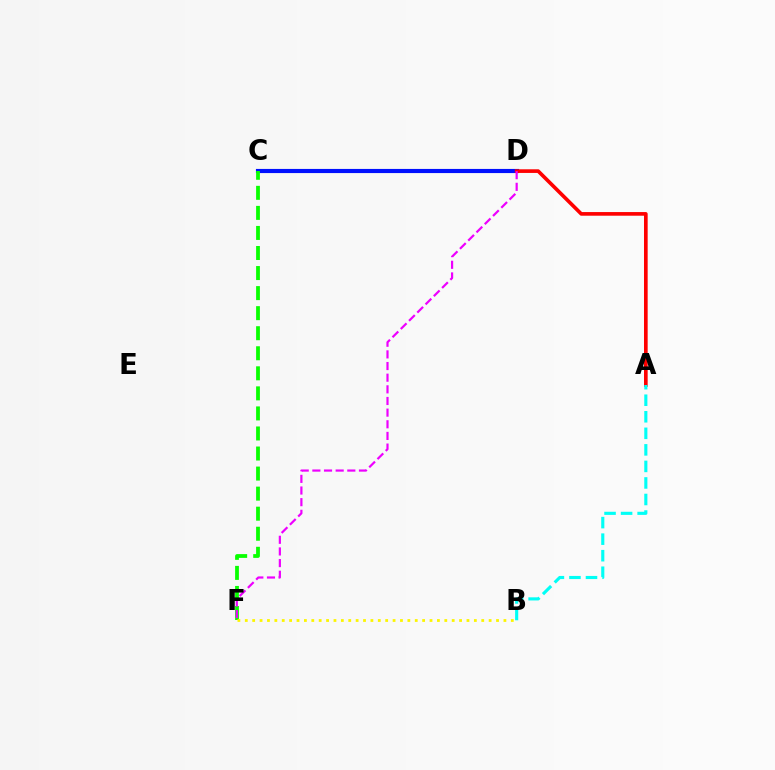{('C', 'D'): [{'color': '#0010ff', 'line_style': 'solid', 'thickness': 2.98}], ('A', 'D'): [{'color': '#ff0000', 'line_style': 'solid', 'thickness': 2.63}], ('A', 'B'): [{'color': '#00fff6', 'line_style': 'dashed', 'thickness': 2.25}], ('C', 'F'): [{'color': '#08ff00', 'line_style': 'dashed', 'thickness': 2.72}], ('D', 'F'): [{'color': '#ee00ff', 'line_style': 'dashed', 'thickness': 1.58}], ('B', 'F'): [{'color': '#fcf500', 'line_style': 'dotted', 'thickness': 2.01}]}